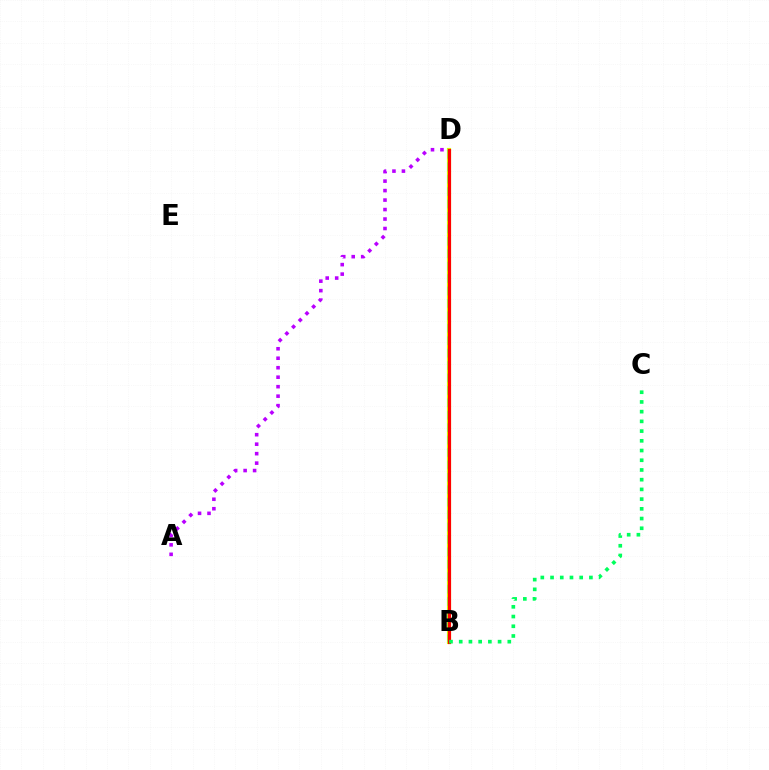{('B', 'D'): [{'color': '#d1ff00', 'line_style': 'solid', 'thickness': 2.99}, {'color': '#0074ff', 'line_style': 'dashed', 'thickness': 1.69}, {'color': '#ff0000', 'line_style': 'solid', 'thickness': 2.26}], ('A', 'D'): [{'color': '#b900ff', 'line_style': 'dotted', 'thickness': 2.58}], ('B', 'C'): [{'color': '#00ff5c', 'line_style': 'dotted', 'thickness': 2.64}]}